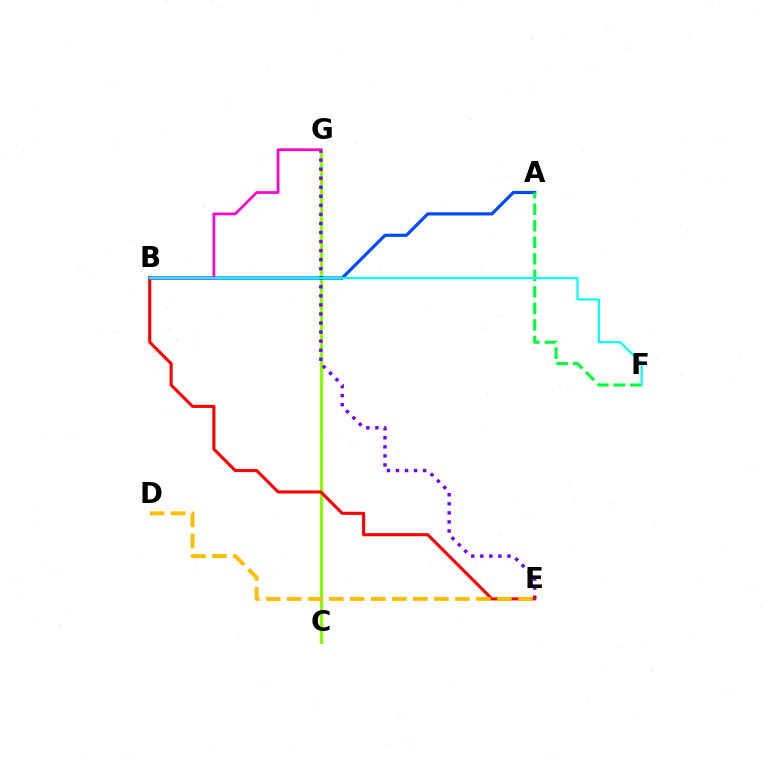{('C', 'G'): [{'color': '#84ff00', 'line_style': 'solid', 'thickness': 2.27}], ('E', 'G'): [{'color': '#7200ff', 'line_style': 'dotted', 'thickness': 2.46}], ('B', 'E'): [{'color': '#ff0000', 'line_style': 'solid', 'thickness': 2.22}], ('A', 'B'): [{'color': '#004bff', 'line_style': 'solid', 'thickness': 2.29}], ('B', 'G'): [{'color': '#ff00cf', 'line_style': 'solid', 'thickness': 1.95}], ('A', 'F'): [{'color': '#00ff39', 'line_style': 'dashed', 'thickness': 2.24}], ('B', 'F'): [{'color': '#00fff6', 'line_style': 'solid', 'thickness': 1.57}], ('D', 'E'): [{'color': '#ffbd00', 'line_style': 'dashed', 'thickness': 2.86}]}